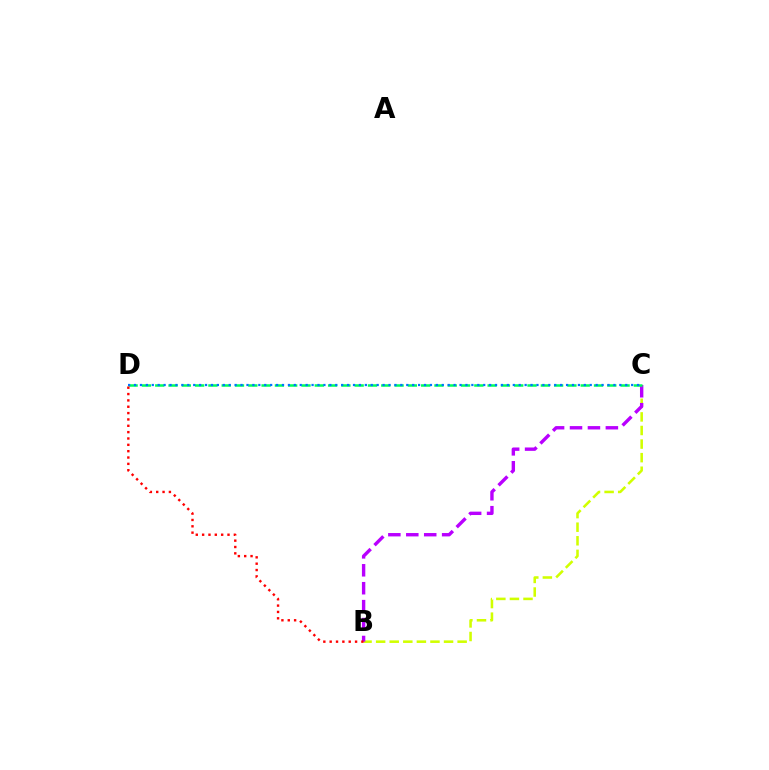{('B', 'C'): [{'color': '#d1ff00', 'line_style': 'dashed', 'thickness': 1.85}, {'color': '#b900ff', 'line_style': 'dashed', 'thickness': 2.44}], ('C', 'D'): [{'color': '#00ff5c', 'line_style': 'dashed', 'thickness': 1.81}, {'color': '#0074ff', 'line_style': 'dotted', 'thickness': 1.61}], ('B', 'D'): [{'color': '#ff0000', 'line_style': 'dotted', 'thickness': 1.72}]}